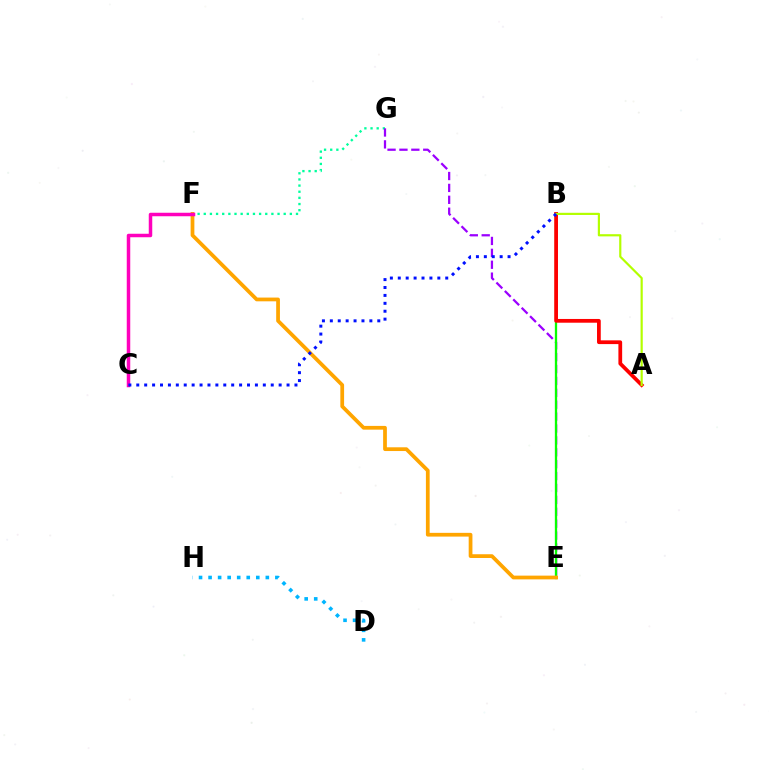{('F', 'G'): [{'color': '#00ff9d', 'line_style': 'dotted', 'thickness': 1.67}], ('E', 'G'): [{'color': '#9b00ff', 'line_style': 'dashed', 'thickness': 1.62}], ('B', 'E'): [{'color': '#08ff00', 'line_style': 'solid', 'thickness': 1.66}], ('A', 'B'): [{'color': '#ff0000', 'line_style': 'solid', 'thickness': 2.7}, {'color': '#b3ff00', 'line_style': 'solid', 'thickness': 1.57}], ('E', 'F'): [{'color': '#ffa500', 'line_style': 'solid', 'thickness': 2.7}], ('D', 'H'): [{'color': '#00b5ff', 'line_style': 'dotted', 'thickness': 2.59}], ('C', 'F'): [{'color': '#ff00bd', 'line_style': 'solid', 'thickness': 2.51}], ('B', 'C'): [{'color': '#0010ff', 'line_style': 'dotted', 'thickness': 2.15}]}